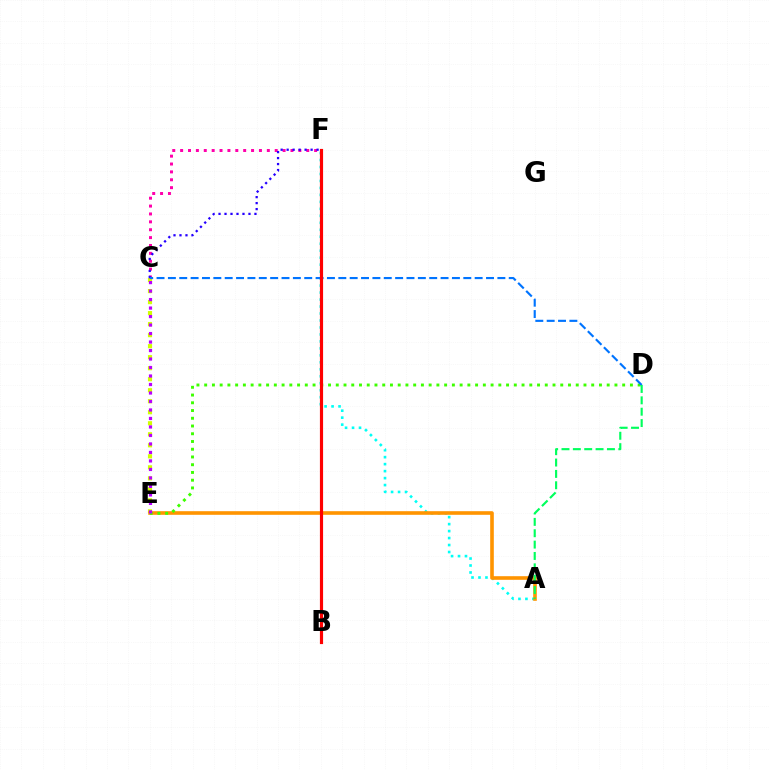{('C', 'E'): [{'color': '#d1ff00', 'line_style': 'dotted', 'thickness': 2.99}, {'color': '#b900ff', 'line_style': 'dotted', 'thickness': 2.31}], ('C', 'F'): [{'color': '#ff00ac', 'line_style': 'dotted', 'thickness': 2.14}, {'color': '#2500ff', 'line_style': 'dotted', 'thickness': 1.63}], ('A', 'F'): [{'color': '#00fff6', 'line_style': 'dotted', 'thickness': 1.9}], ('A', 'E'): [{'color': '#ff9400', 'line_style': 'solid', 'thickness': 2.61}], ('D', 'E'): [{'color': '#3dff00', 'line_style': 'dotted', 'thickness': 2.1}], ('C', 'D'): [{'color': '#0074ff', 'line_style': 'dashed', 'thickness': 1.54}], ('B', 'F'): [{'color': '#ff0000', 'line_style': 'solid', 'thickness': 2.28}], ('A', 'D'): [{'color': '#00ff5c', 'line_style': 'dashed', 'thickness': 1.54}]}